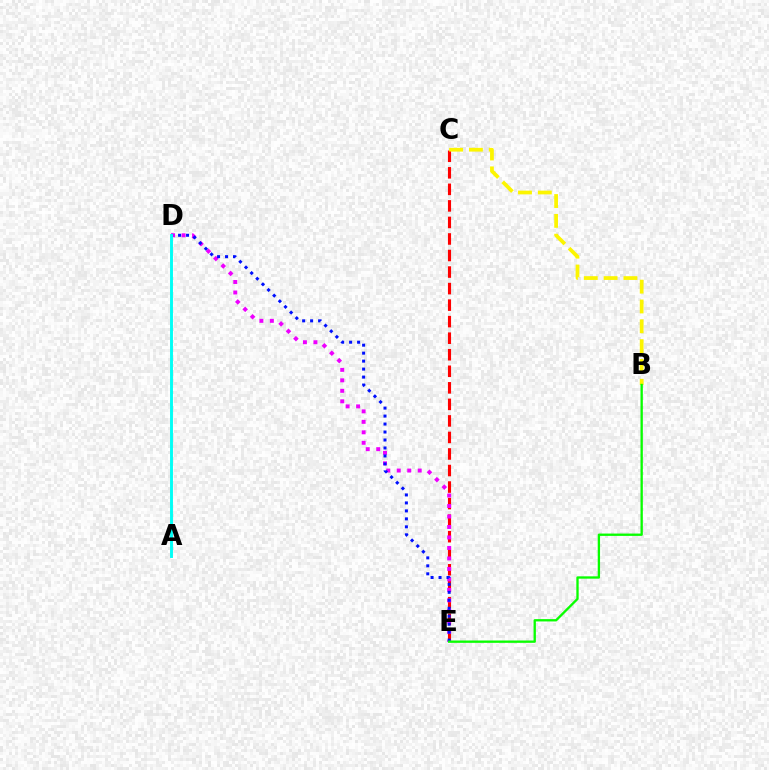{('C', 'E'): [{'color': '#ff0000', 'line_style': 'dashed', 'thickness': 2.25}], ('B', 'C'): [{'color': '#fcf500', 'line_style': 'dashed', 'thickness': 2.69}], ('D', 'E'): [{'color': '#ee00ff', 'line_style': 'dotted', 'thickness': 2.85}, {'color': '#0010ff', 'line_style': 'dotted', 'thickness': 2.17}], ('A', 'D'): [{'color': '#00fff6', 'line_style': 'solid', 'thickness': 2.1}], ('B', 'E'): [{'color': '#08ff00', 'line_style': 'solid', 'thickness': 1.68}]}